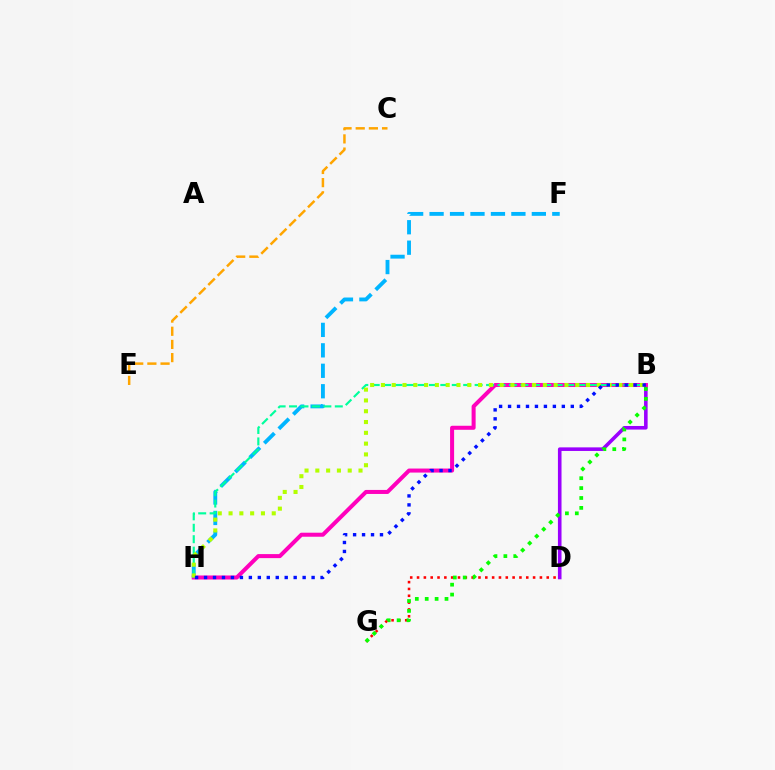{('B', 'D'): [{'color': '#9b00ff', 'line_style': 'solid', 'thickness': 2.59}], ('C', 'E'): [{'color': '#ffa500', 'line_style': 'dashed', 'thickness': 1.79}], ('B', 'H'): [{'color': '#ff00bd', 'line_style': 'solid', 'thickness': 2.9}, {'color': '#00ff9d', 'line_style': 'dashed', 'thickness': 1.55}, {'color': '#b3ff00', 'line_style': 'dotted', 'thickness': 2.93}, {'color': '#0010ff', 'line_style': 'dotted', 'thickness': 2.44}], ('F', 'H'): [{'color': '#00b5ff', 'line_style': 'dashed', 'thickness': 2.78}], ('D', 'G'): [{'color': '#ff0000', 'line_style': 'dotted', 'thickness': 1.85}], ('B', 'G'): [{'color': '#08ff00', 'line_style': 'dotted', 'thickness': 2.69}]}